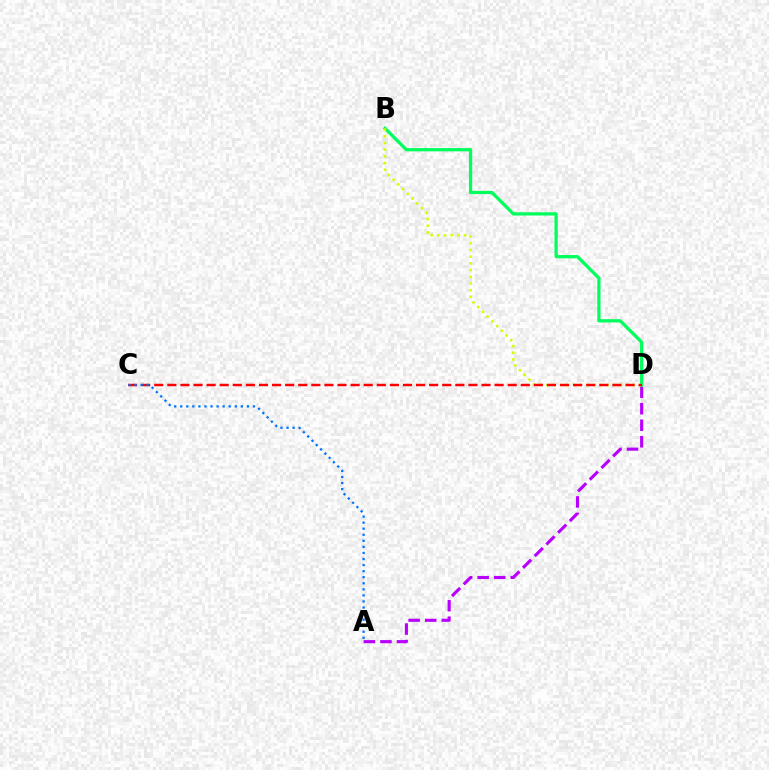{('A', 'D'): [{'color': '#b900ff', 'line_style': 'dashed', 'thickness': 2.25}], ('B', 'D'): [{'color': '#00ff5c', 'line_style': 'solid', 'thickness': 2.35}, {'color': '#d1ff00', 'line_style': 'dotted', 'thickness': 1.82}], ('C', 'D'): [{'color': '#ff0000', 'line_style': 'dashed', 'thickness': 1.78}], ('A', 'C'): [{'color': '#0074ff', 'line_style': 'dotted', 'thickness': 1.65}]}